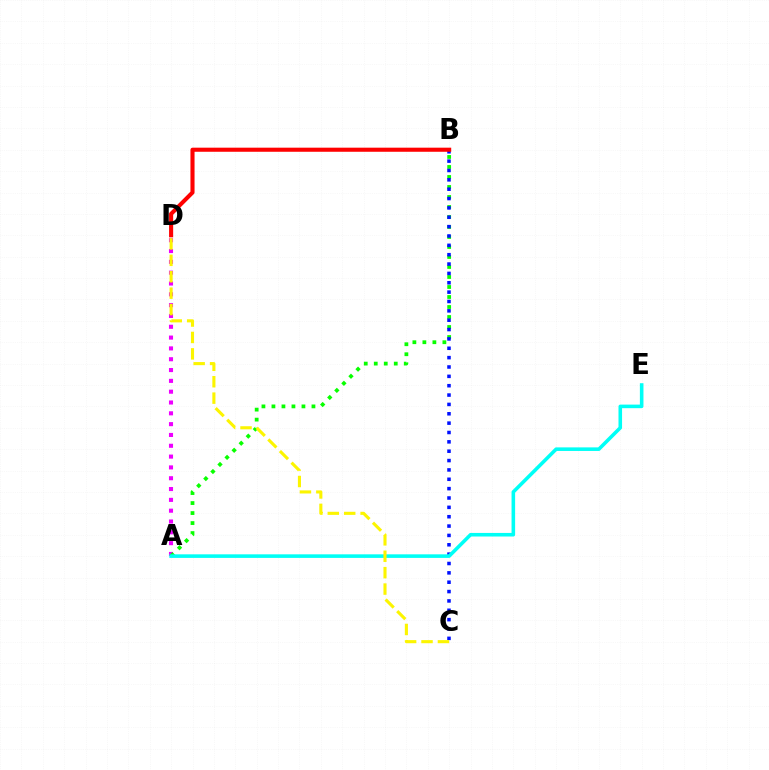{('A', 'D'): [{'color': '#ee00ff', 'line_style': 'dotted', 'thickness': 2.94}], ('A', 'B'): [{'color': '#08ff00', 'line_style': 'dotted', 'thickness': 2.72}], ('B', 'C'): [{'color': '#0010ff', 'line_style': 'dotted', 'thickness': 2.54}], ('B', 'D'): [{'color': '#ff0000', 'line_style': 'solid', 'thickness': 2.95}], ('A', 'E'): [{'color': '#00fff6', 'line_style': 'solid', 'thickness': 2.58}], ('C', 'D'): [{'color': '#fcf500', 'line_style': 'dashed', 'thickness': 2.23}]}